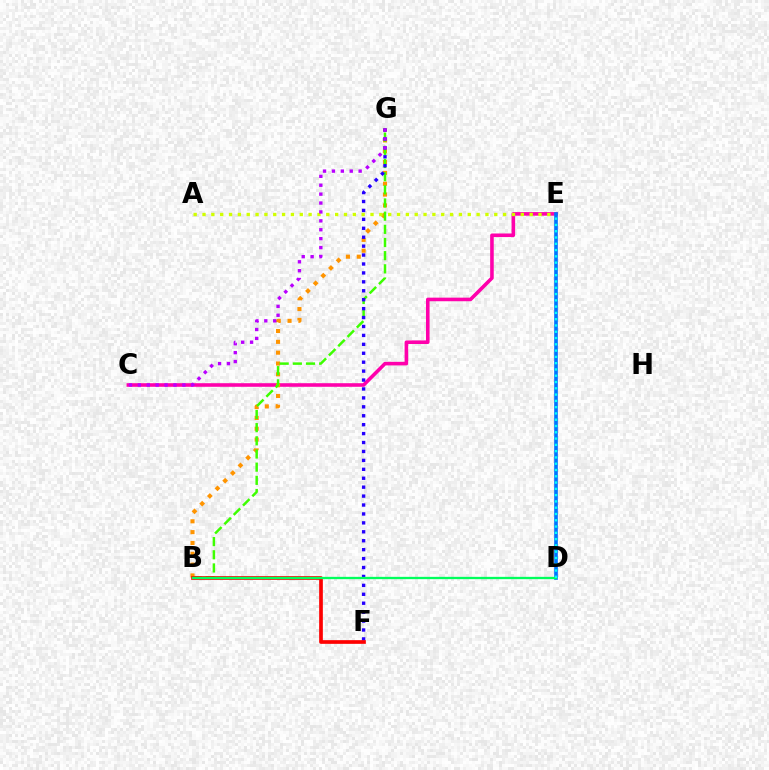{('C', 'E'): [{'color': '#ff00ac', 'line_style': 'solid', 'thickness': 2.58}], ('B', 'G'): [{'color': '#ff9400', 'line_style': 'dotted', 'thickness': 2.94}, {'color': '#3dff00', 'line_style': 'dashed', 'thickness': 1.79}], ('F', 'G'): [{'color': '#2500ff', 'line_style': 'dotted', 'thickness': 2.43}], ('A', 'E'): [{'color': '#d1ff00', 'line_style': 'dotted', 'thickness': 2.4}], ('D', 'E'): [{'color': '#0074ff', 'line_style': 'solid', 'thickness': 2.63}, {'color': '#00fff6', 'line_style': 'dotted', 'thickness': 1.71}], ('C', 'G'): [{'color': '#b900ff', 'line_style': 'dotted', 'thickness': 2.42}], ('B', 'F'): [{'color': '#ff0000', 'line_style': 'solid', 'thickness': 2.66}], ('B', 'D'): [{'color': '#00ff5c', 'line_style': 'solid', 'thickness': 1.66}]}